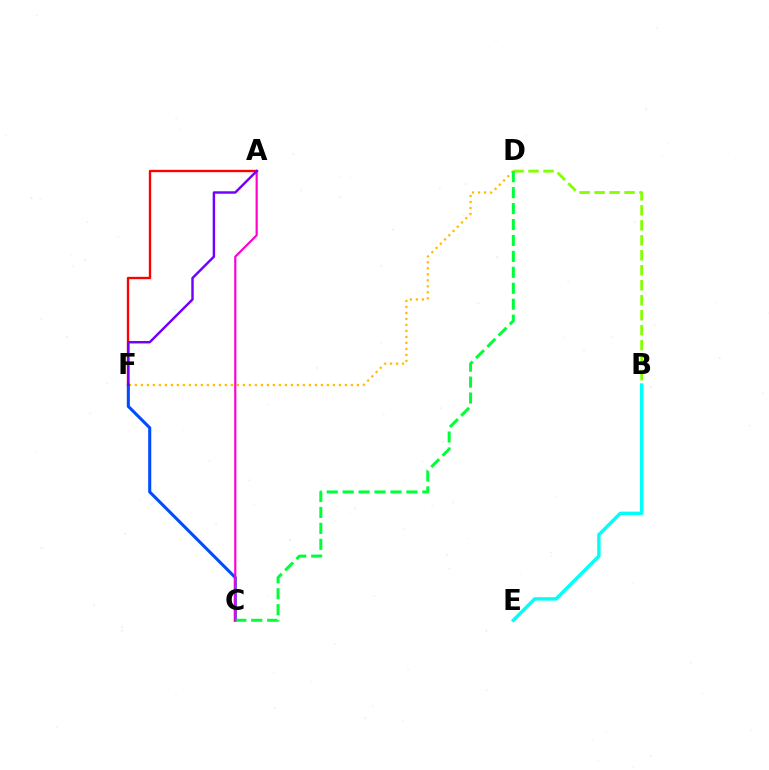{('B', 'D'): [{'color': '#84ff00', 'line_style': 'dashed', 'thickness': 2.04}], ('A', 'F'): [{'color': '#ff0000', 'line_style': 'solid', 'thickness': 1.69}, {'color': '#7200ff', 'line_style': 'solid', 'thickness': 1.76}], ('D', 'F'): [{'color': '#ffbd00', 'line_style': 'dotted', 'thickness': 1.63}], ('C', 'F'): [{'color': '#004bff', 'line_style': 'solid', 'thickness': 2.2}], ('C', 'D'): [{'color': '#00ff39', 'line_style': 'dashed', 'thickness': 2.16}], ('A', 'C'): [{'color': '#ff00cf', 'line_style': 'solid', 'thickness': 1.57}], ('B', 'E'): [{'color': '#00fff6', 'line_style': 'solid', 'thickness': 2.45}]}